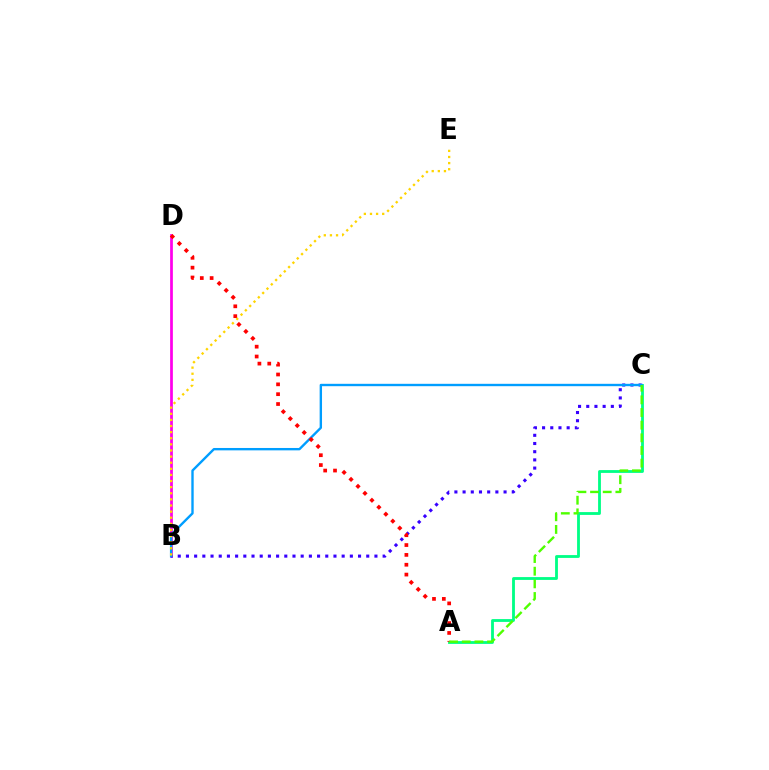{('B', 'D'): [{'color': '#ff00ed', 'line_style': 'solid', 'thickness': 1.98}], ('B', 'C'): [{'color': '#3700ff', 'line_style': 'dotted', 'thickness': 2.23}, {'color': '#009eff', 'line_style': 'solid', 'thickness': 1.71}], ('A', 'C'): [{'color': '#00ff86', 'line_style': 'solid', 'thickness': 2.03}, {'color': '#4fff00', 'line_style': 'dashed', 'thickness': 1.72}], ('A', 'D'): [{'color': '#ff0000', 'line_style': 'dotted', 'thickness': 2.67}], ('B', 'E'): [{'color': '#ffd500', 'line_style': 'dotted', 'thickness': 1.66}]}